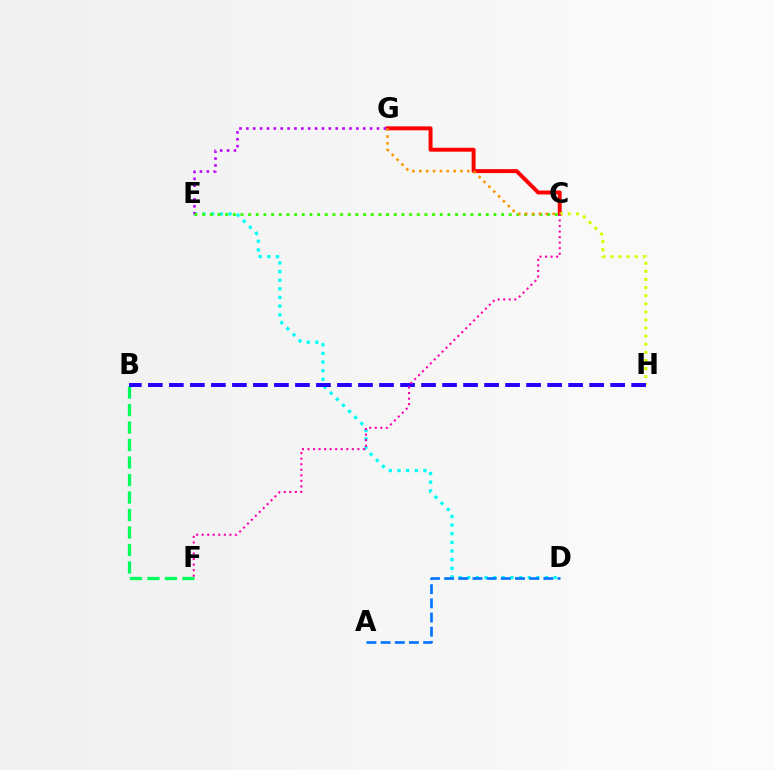{('D', 'E'): [{'color': '#00fff6', 'line_style': 'dotted', 'thickness': 2.35}], ('C', 'G'): [{'color': '#ff0000', 'line_style': 'solid', 'thickness': 2.84}, {'color': '#ff9400', 'line_style': 'dotted', 'thickness': 1.86}], ('B', 'F'): [{'color': '#00ff5c', 'line_style': 'dashed', 'thickness': 2.38}], ('C', 'H'): [{'color': '#d1ff00', 'line_style': 'dotted', 'thickness': 2.2}], ('E', 'G'): [{'color': '#b900ff', 'line_style': 'dotted', 'thickness': 1.87}], ('B', 'H'): [{'color': '#2500ff', 'line_style': 'dashed', 'thickness': 2.85}], ('C', 'E'): [{'color': '#3dff00', 'line_style': 'dotted', 'thickness': 2.08}], ('A', 'D'): [{'color': '#0074ff', 'line_style': 'dashed', 'thickness': 1.92}], ('C', 'F'): [{'color': '#ff00ac', 'line_style': 'dotted', 'thickness': 1.51}]}